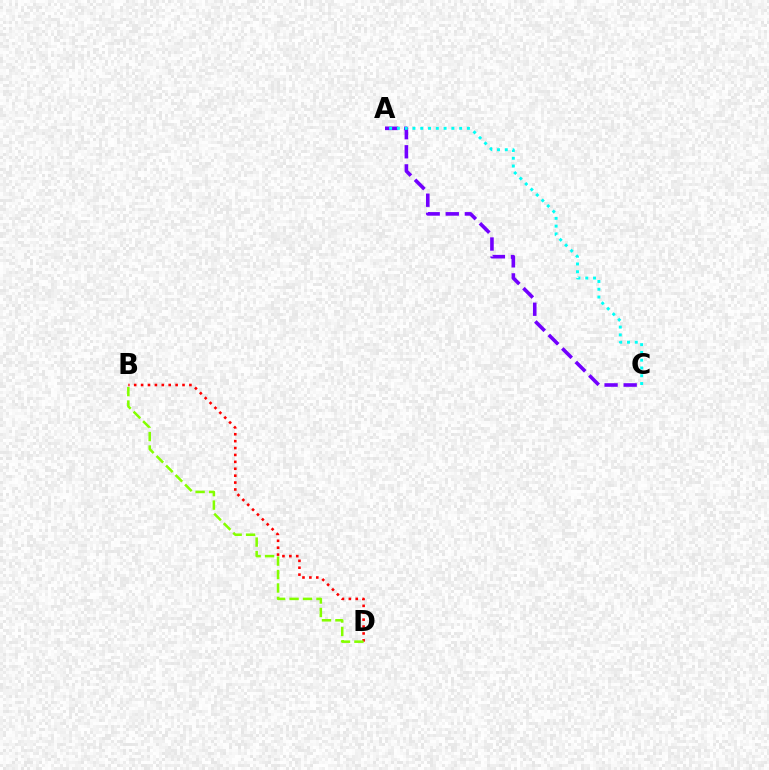{('B', 'D'): [{'color': '#ff0000', 'line_style': 'dotted', 'thickness': 1.88}, {'color': '#84ff00', 'line_style': 'dashed', 'thickness': 1.83}], ('A', 'C'): [{'color': '#7200ff', 'line_style': 'dashed', 'thickness': 2.59}, {'color': '#00fff6', 'line_style': 'dotted', 'thickness': 2.11}]}